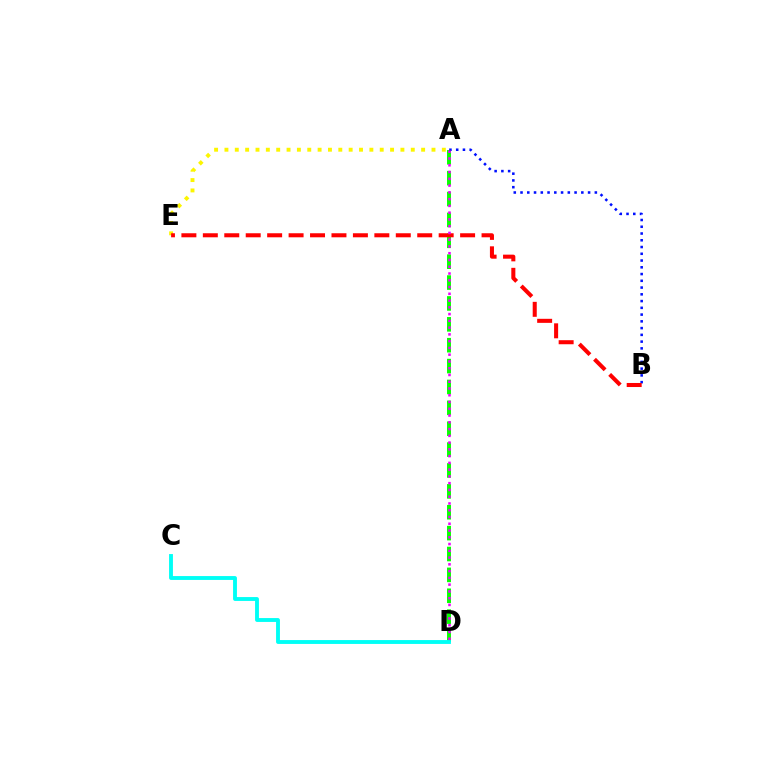{('A', 'E'): [{'color': '#fcf500', 'line_style': 'dotted', 'thickness': 2.81}], ('A', 'D'): [{'color': '#08ff00', 'line_style': 'dashed', 'thickness': 2.84}, {'color': '#ee00ff', 'line_style': 'dotted', 'thickness': 1.84}], ('C', 'D'): [{'color': '#00fff6', 'line_style': 'solid', 'thickness': 2.78}], ('A', 'B'): [{'color': '#0010ff', 'line_style': 'dotted', 'thickness': 1.84}], ('B', 'E'): [{'color': '#ff0000', 'line_style': 'dashed', 'thickness': 2.91}]}